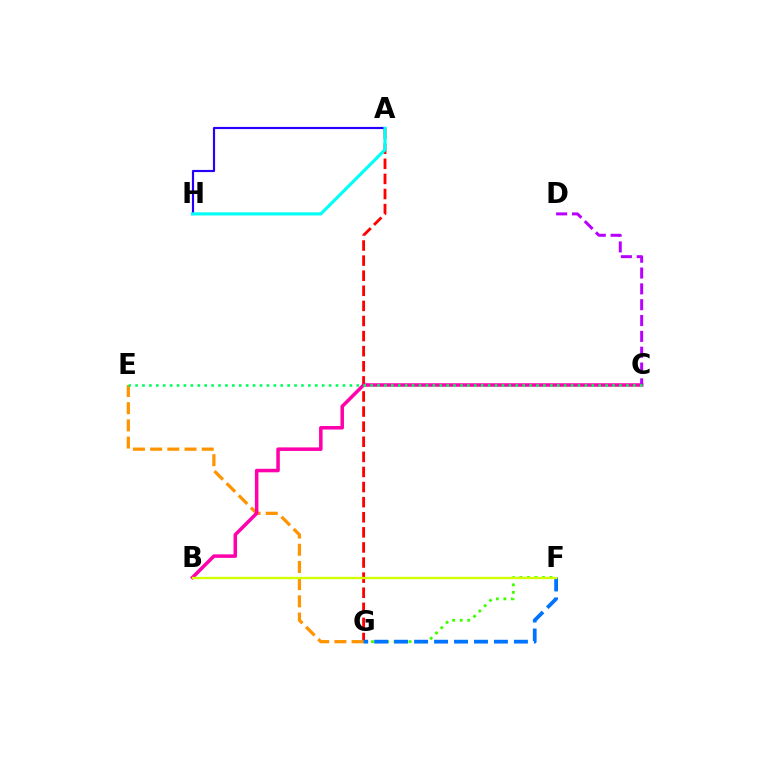{('A', 'G'): [{'color': '#ff0000', 'line_style': 'dashed', 'thickness': 2.05}], ('E', 'G'): [{'color': '#ff9400', 'line_style': 'dashed', 'thickness': 2.34}], ('A', 'H'): [{'color': '#2500ff', 'line_style': 'solid', 'thickness': 1.56}, {'color': '#00fff6', 'line_style': 'solid', 'thickness': 2.27}], ('F', 'G'): [{'color': '#3dff00', 'line_style': 'dotted', 'thickness': 2.04}, {'color': '#0074ff', 'line_style': 'dashed', 'thickness': 2.71}], ('B', 'C'): [{'color': '#ff00ac', 'line_style': 'solid', 'thickness': 2.54}], ('B', 'F'): [{'color': '#d1ff00', 'line_style': 'solid', 'thickness': 1.67}], ('C', 'D'): [{'color': '#b900ff', 'line_style': 'dashed', 'thickness': 2.15}], ('C', 'E'): [{'color': '#00ff5c', 'line_style': 'dotted', 'thickness': 1.88}]}